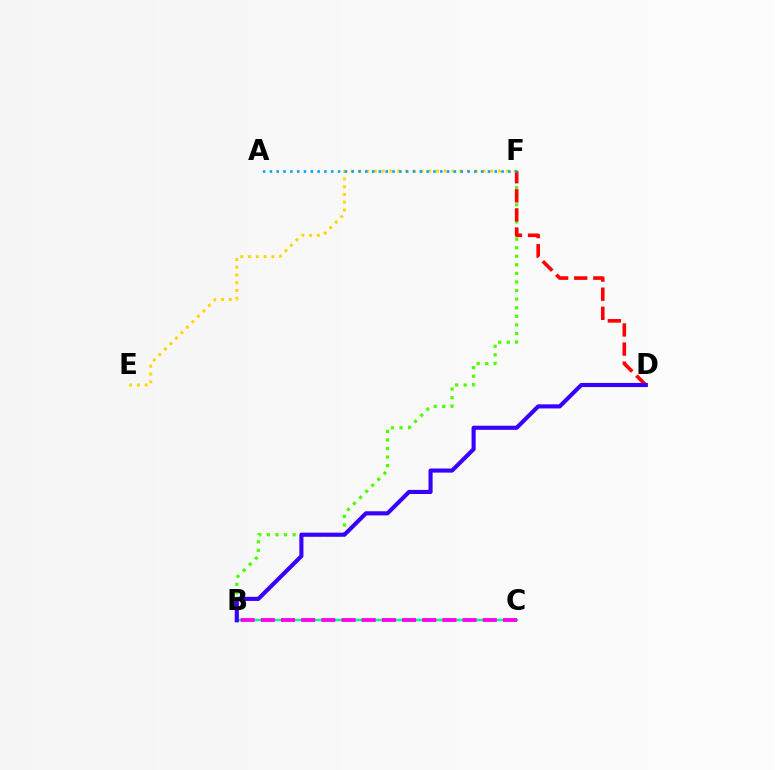{('B', 'F'): [{'color': '#4fff00', 'line_style': 'dotted', 'thickness': 2.33}], ('E', 'F'): [{'color': '#ffd500', 'line_style': 'dotted', 'thickness': 2.11}], ('B', 'C'): [{'color': '#00ff86', 'line_style': 'solid', 'thickness': 1.79}, {'color': '#ff00ed', 'line_style': 'dashed', 'thickness': 2.74}], ('D', 'F'): [{'color': '#ff0000', 'line_style': 'dashed', 'thickness': 2.59}], ('A', 'F'): [{'color': '#009eff', 'line_style': 'dotted', 'thickness': 1.85}], ('B', 'D'): [{'color': '#3700ff', 'line_style': 'solid', 'thickness': 2.96}]}